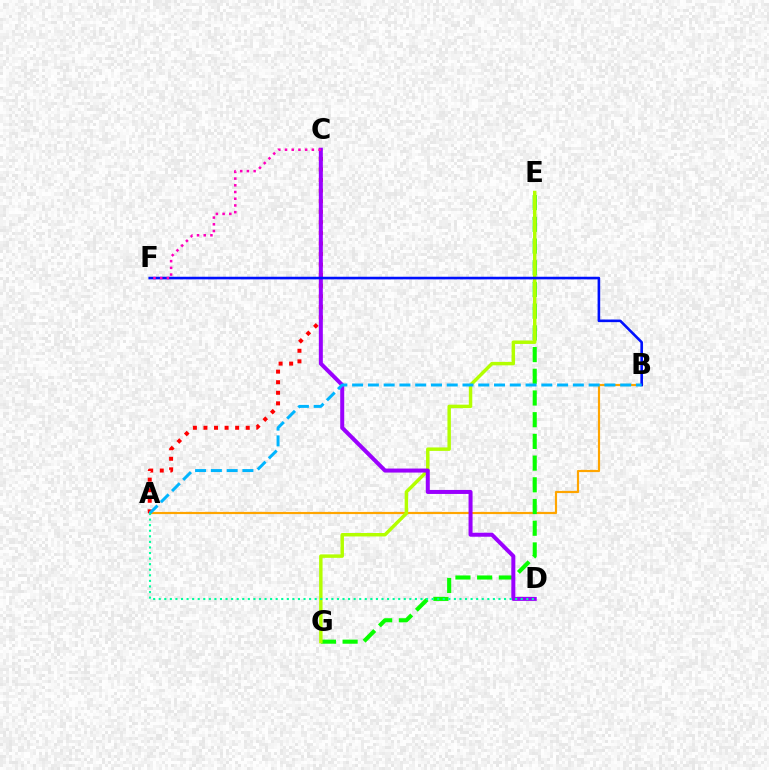{('A', 'B'): [{'color': '#ffa500', 'line_style': 'solid', 'thickness': 1.57}, {'color': '#00b5ff', 'line_style': 'dashed', 'thickness': 2.14}], ('E', 'G'): [{'color': '#08ff00', 'line_style': 'dashed', 'thickness': 2.95}, {'color': '#b3ff00', 'line_style': 'solid', 'thickness': 2.48}], ('A', 'C'): [{'color': '#ff0000', 'line_style': 'dotted', 'thickness': 2.87}], ('C', 'D'): [{'color': '#9b00ff', 'line_style': 'solid', 'thickness': 2.89}], ('B', 'F'): [{'color': '#0010ff', 'line_style': 'solid', 'thickness': 1.88}], ('C', 'F'): [{'color': '#ff00bd', 'line_style': 'dotted', 'thickness': 1.82}], ('A', 'D'): [{'color': '#00ff9d', 'line_style': 'dotted', 'thickness': 1.51}]}